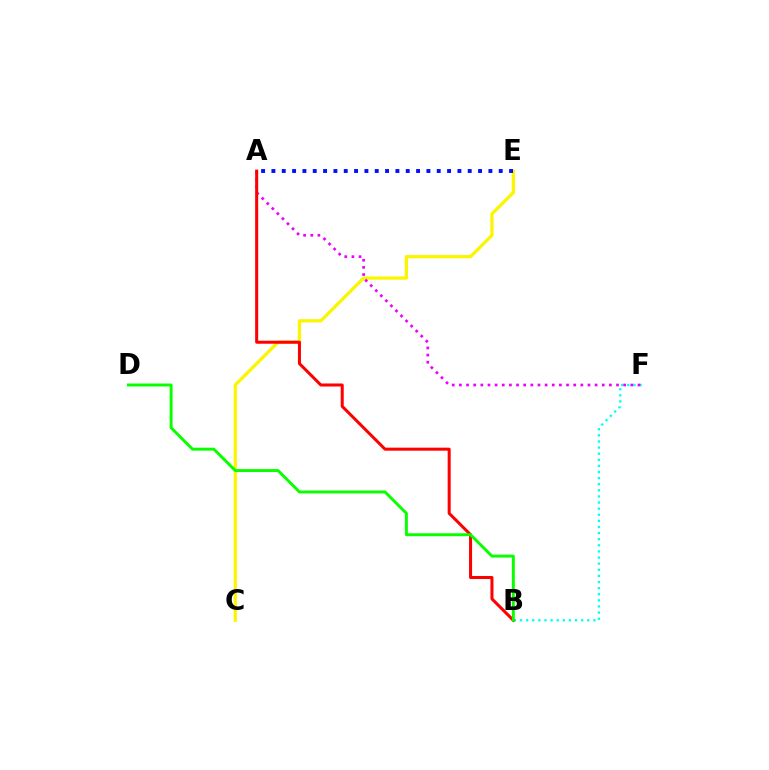{('C', 'E'): [{'color': '#fcf500', 'line_style': 'solid', 'thickness': 2.35}], ('B', 'F'): [{'color': '#00fff6', 'line_style': 'dotted', 'thickness': 1.66}], ('A', 'F'): [{'color': '#ee00ff', 'line_style': 'dotted', 'thickness': 1.94}], ('A', 'B'): [{'color': '#ff0000', 'line_style': 'solid', 'thickness': 2.18}], ('A', 'E'): [{'color': '#0010ff', 'line_style': 'dotted', 'thickness': 2.81}], ('B', 'D'): [{'color': '#08ff00', 'line_style': 'solid', 'thickness': 2.12}]}